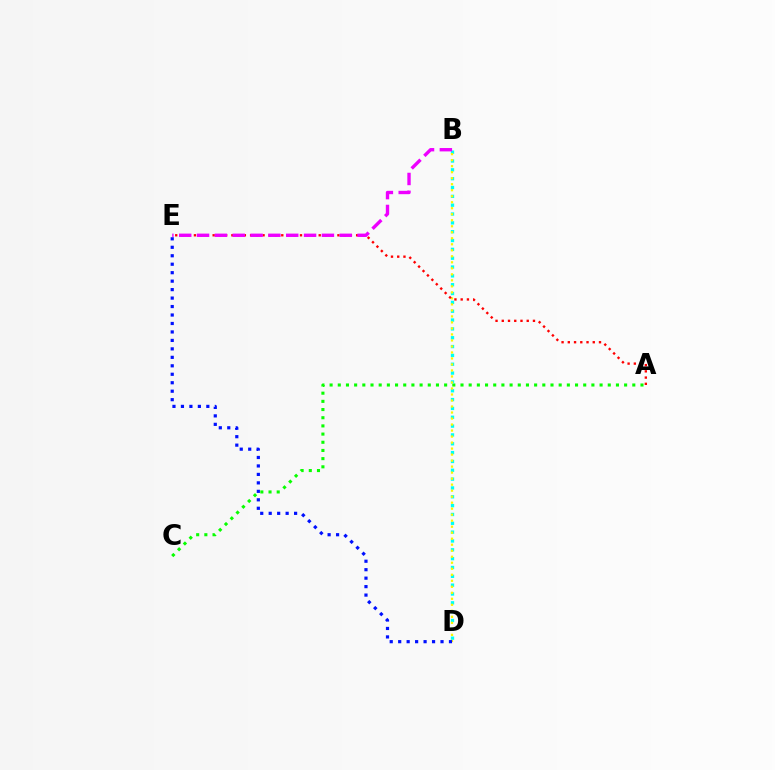{('A', 'C'): [{'color': '#08ff00', 'line_style': 'dotted', 'thickness': 2.22}], ('B', 'D'): [{'color': '#00fff6', 'line_style': 'dotted', 'thickness': 2.4}, {'color': '#fcf500', 'line_style': 'dotted', 'thickness': 1.63}], ('D', 'E'): [{'color': '#0010ff', 'line_style': 'dotted', 'thickness': 2.3}], ('A', 'E'): [{'color': '#ff0000', 'line_style': 'dotted', 'thickness': 1.69}], ('B', 'E'): [{'color': '#ee00ff', 'line_style': 'dashed', 'thickness': 2.42}]}